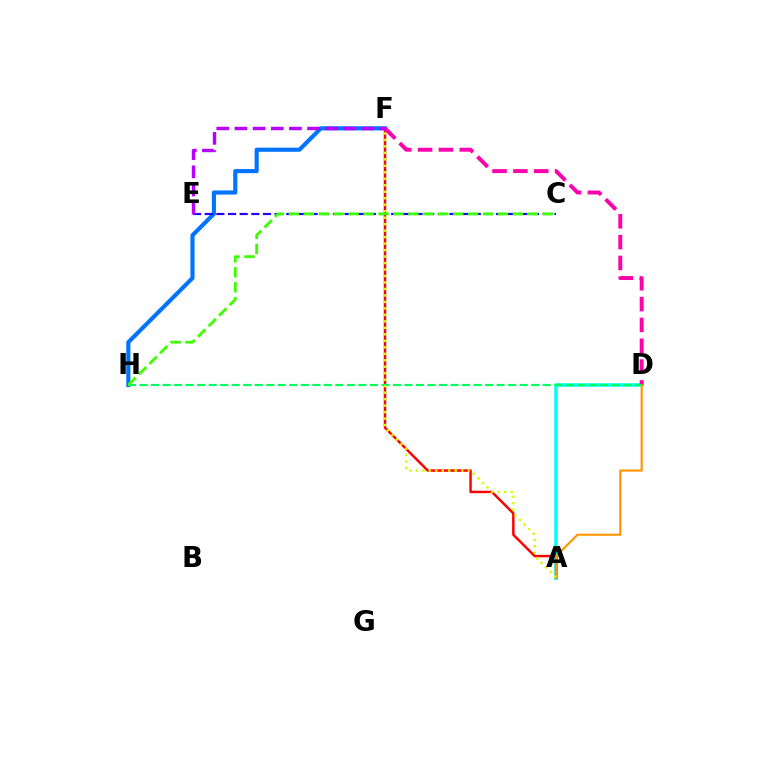{('A', 'D'): [{'color': '#00fff6', 'line_style': 'solid', 'thickness': 2.54}, {'color': '#ff9400', 'line_style': 'solid', 'thickness': 1.52}], ('A', 'F'): [{'color': '#ff0000', 'line_style': 'solid', 'thickness': 1.77}, {'color': '#d1ff00', 'line_style': 'dotted', 'thickness': 1.76}], ('F', 'H'): [{'color': '#0074ff', 'line_style': 'solid', 'thickness': 2.97}], ('D', 'F'): [{'color': '#ff00ac', 'line_style': 'dashed', 'thickness': 2.83}], ('C', 'E'): [{'color': '#2500ff', 'line_style': 'dashed', 'thickness': 1.58}], ('D', 'H'): [{'color': '#00ff5c', 'line_style': 'dashed', 'thickness': 1.56}], ('E', 'F'): [{'color': '#b900ff', 'line_style': 'dashed', 'thickness': 2.47}], ('C', 'H'): [{'color': '#3dff00', 'line_style': 'dashed', 'thickness': 2.03}]}